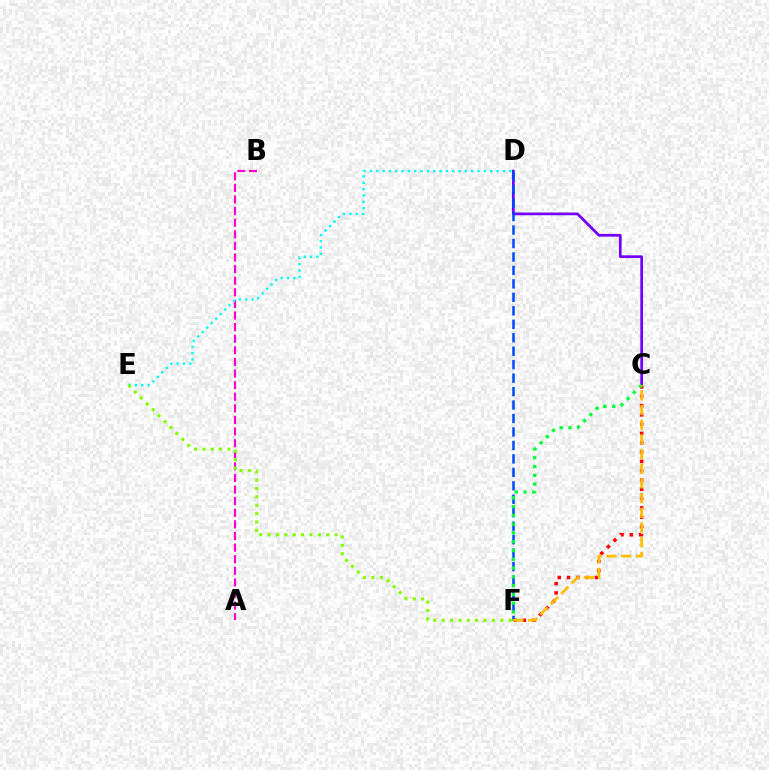{('C', 'D'): [{'color': '#7200ff', 'line_style': 'solid', 'thickness': 1.96}], ('A', 'B'): [{'color': '#ff00cf', 'line_style': 'dashed', 'thickness': 1.58}], ('D', 'F'): [{'color': '#004bff', 'line_style': 'dashed', 'thickness': 1.83}], ('C', 'F'): [{'color': '#ff0000', 'line_style': 'dotted', 'thickness': 2.53}, {'color': '#00ff39', 'line_style': 'dotted', 'thickness': 2.39}, {'color': '#ffbd00', 'line_style': 'dashed', 'thickness': 1.99}], ('D', 'E'): [{'color': '#00fff6', 'line_style': 'dotted', 'thickness': 1.72}], ('E', 'F'): [{'color': '#84ff00', 'line_style': 'dotted', 'thickness': 2.28}]}